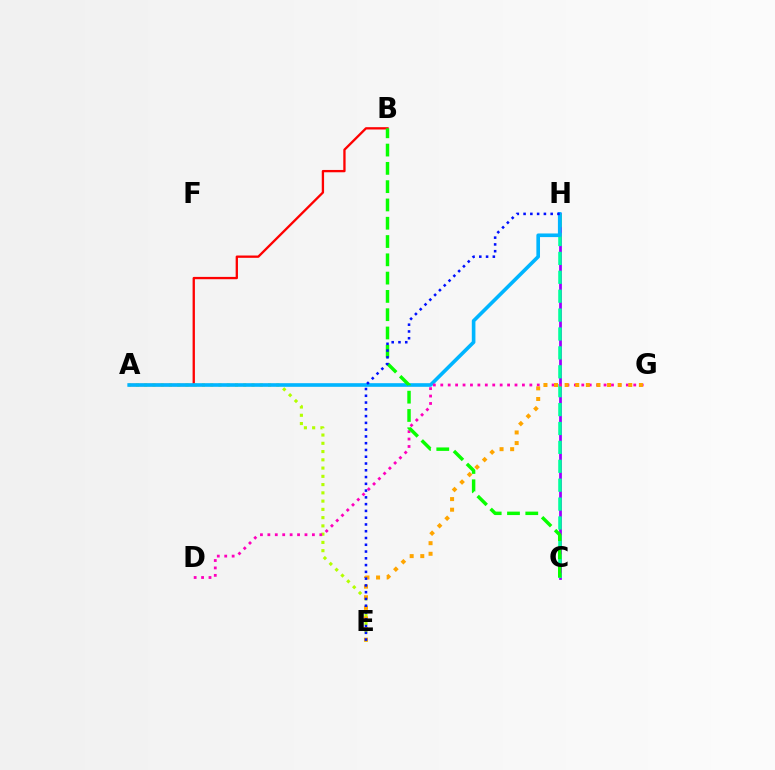{('A', 'B'): [{'color': '#ff0000', 'line_style': 'solid', 'thickness': 1.67}], ('C', 'H'): [{'color': '#9b00ff', 'line_style': 'solid', 'thickness': 1.99}, {'color': '#00ff9d', 'line_style': 'dashed', 'thickness': 2.57}], ('A', 'E'): [{'color': '#b3ff00', 'line_style': 'dotted', 'thickness': 2.24}], ('A', 'H'): [{'color': '#00b5ff', 'line_style': 'solid', 'thickness': 2.61}], ('D', 'G'): [{'color': '#ff00bd', 'line_style': 'dotted', 'thickness': 2.02}], ('B', 'C'): [{'color': '#08ff00', 'line_style': 'dashed', 'thickness': 2.48}], ('E', 'G'): [{'color': '#ffa500', 'line_style': 'dotted', 'thickness': 2.88}], ('E', 'H'): [{'color': '#0010ff', 'line_style': 'dotted', 'thickness': 1.84}]}